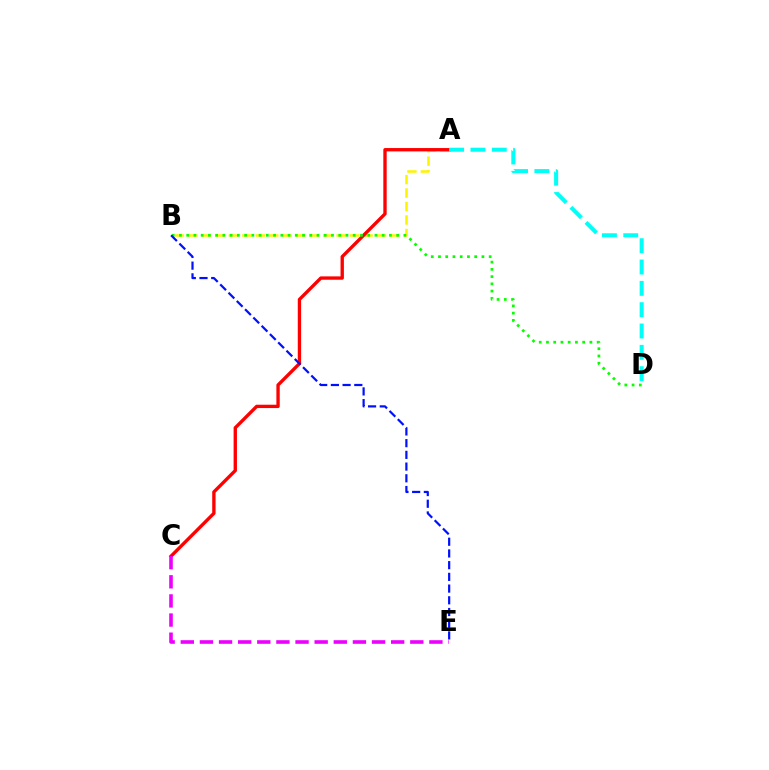{('A', 'B'): [{'color': '#fcf500', 'line_style': 'dashed', 'thickness': 1.83}], ('A', 'C'): [{'color': '#ff0000', 'line_style': 'solid', 'thickness': 2.41}], ('C', 'E'): [{'color': '#ee00ff', 'line_style': 'dashed', 'thickness': 2.6}], ('B', 'D'): [{'color': '#08ff00', 'line_style': 'dotted', 'thickness': 1.97}], ('A', 'D'): [{'color': '#00fff6', 'line_style': 'dashed', 'thickness': 2.9}], ('B', 'E'): [{'color': '#0010ff', 'line_style': 'dashed', 'thickness': 1.59}]}